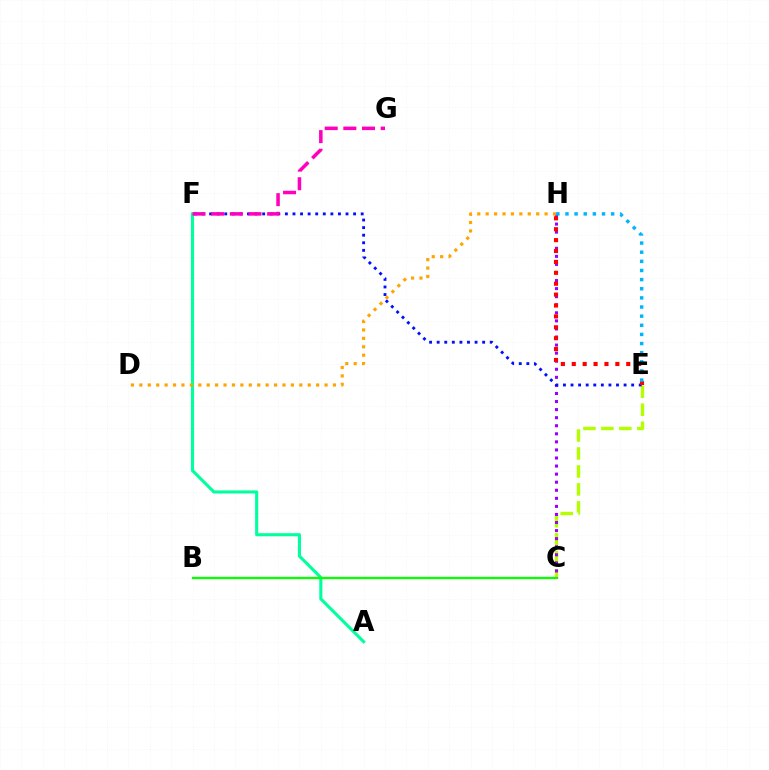{('A', 'F'): [{'color': '#00ff9d', 'line_style': 'solid', 'thickness': 2.23}], ('C', 'E'): [{'color': '#b3ff00', 'line_style': 'dashed', 'thickness': 2.44}], ('C', 'H'): [{'color': '#9b00ff', 'line_style': 'dotted', 'thickness': 2.19}], ('E', 'F'): [{'color': '#0010ff', 'line_style': 'dotted', 'thickness': 2.06}], ('D', 'H'): [{'color': '#ffa500', 'line_style': 'dotted', 'thickness': 2.29}], ('F', 'G'): [{'color': '#ff00bd', 'line_style': 'dashed', 'thickness': 2.53}], ('B', 'C'): [{'color': '#08ff00', 'line_style': 'solid', 'thickness': 1.66}], ('E', 'H'): [{'color': '#ff0000', 'line_style': 'dotted', 'thickness': 2.96}, {'color': '#00b5ff', 'line_style': 'dotted', 'thickness': 2.48}]}